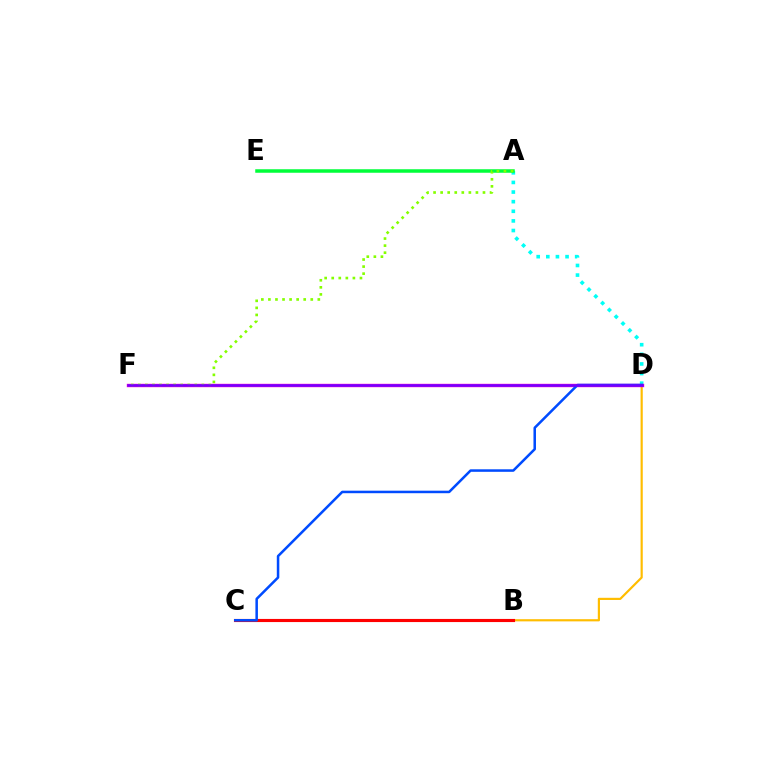{('B', 'D'): [{'color': '#ffbd00', 'line_style': 'solid', 'thickness': 1.57}], ('A', 'D'): [{'color': '#00fff6', 'line_style': 'dotted', 'thickness': 2.61}], ('B', 'C'): [{'color': '#ff0000', 'line_style': 'solid', 'thickness': 2.25}], ('D', 'F'): [{'color': '#ff00cf', 'line_style': 'solid', 'thickness': 2.44}, {'color': '#7200ff', 'line_style': 'solid', 'thickness': 1.81}], ('C', 'D'): [{'color': '#004bff', 'line_style': 'solid', 'thickness': 1.82}], ('A', 'E'): [{'color': '#00ff39', 'line_style': 'solid', 'thickness': 2.52}], ('A', 'F'): [{'color': '#84ff00', 'line_style': 'dotted', 'thickness': 1.92}]}